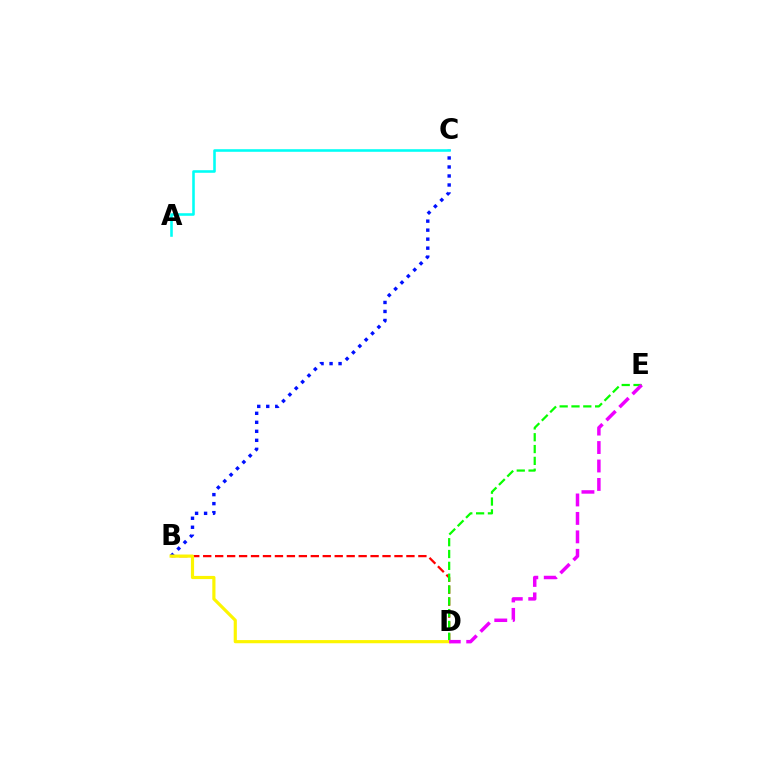{('B', 'C'): [{'color': '#0010ff', 'line_style': 'dotted', 'thickness': 2.45}], ('B', 'D'): [{'color': '#ff0000', 'line_style': 'dashed', 'thickness': 1.62}, {'color': '#fcf500', 'line_style': 'solid', 'thickness': 2.28}], ('D', 'E'): [{'color': '#08ff00', 'line_style': 'dashed', 'thickness': 1.61}, {'color': '#ee00ff', 'line_style': 'dashed', 'thickness': 2.51}], ('A', 'C'): [{'color': '#00fff6', 'line_style': 'solid', 'thickness': 1.85}]}